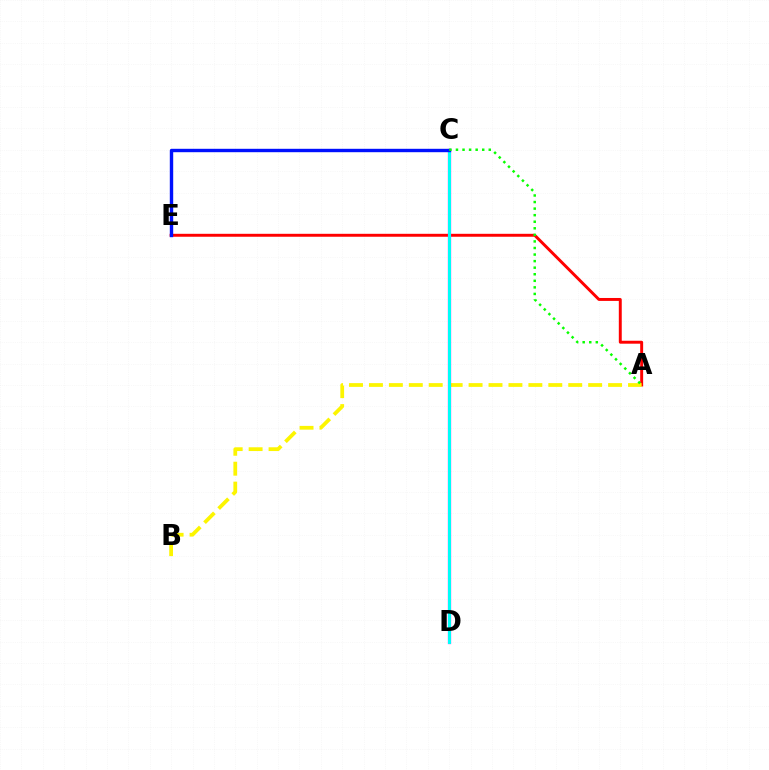{('A', 'E'): [{'color': '#ff0000', 'line_style': 'solid', 'thickness': 2.12}], ('A', 'B'): [{'color': '#fcf500', 'line_style': 'dashed', 'thickness': 2.71}], ('C', 'D'): [{'color': '#ee00ff', 'line_style': 'solid', 'thickness': 2.35}, {'color': '#00fff6', 'line_style': 'solid', 'thickness': 2.15}], ('C', 'E'): [{'color': '#0010ff', 'line_style': 'solid', 'thickness': 2.44}], ('A', 'C'): [{'color': '#08ff00', 'line_style': 'dotted', 'thickness': 1.78}]}